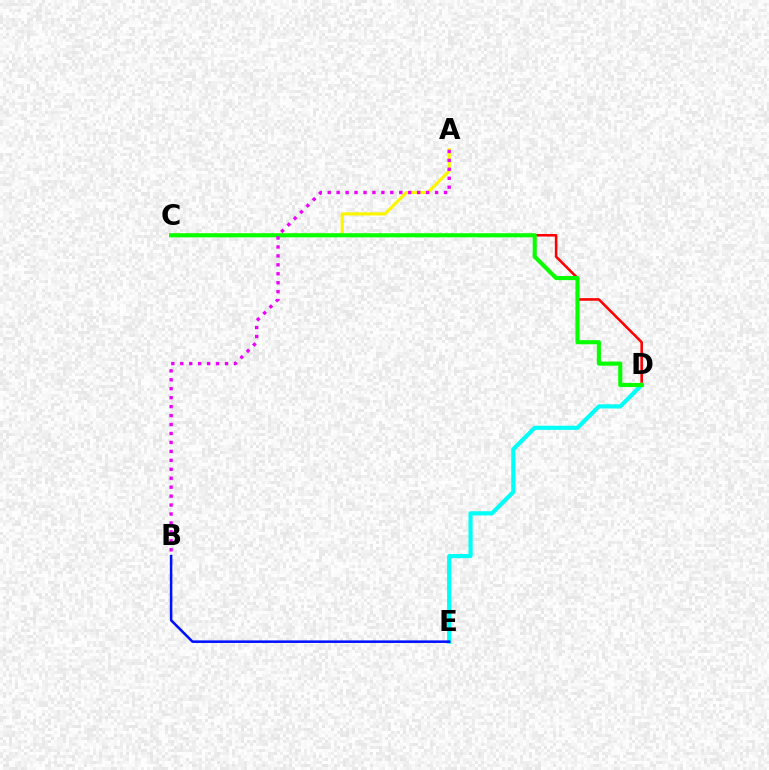{('A', 'C'): [{'color': '#fcf500', 'line_style': 'solid', 'thickness': 2.26}], ('C', 'D'): [{'color': '#ff0000', 'line_style': 'solid', 'thickness': 1.86}, {'color': '#08ff00', 'line_style': 'solid', 'thickness': 2.97}], ('D', 'E'): [{'color': '#00fff6', 'line_style': 'solid', 'thickness': 2.99}], ('B', 'E'): [{'color': '#0010ff', 'line_style': 'solid', 'thickness': 1.83}], ('A', 'B'): [{'color': '#ee00ff', 'line_style': 'dotted', 'thickness': 2.43}]}